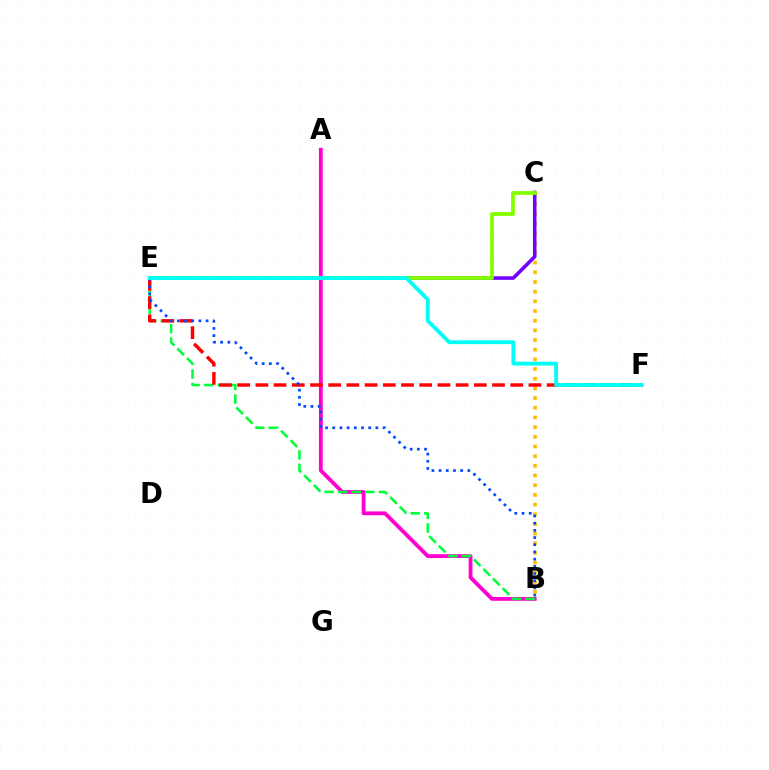{('B', 'C'): [{'color': '#ffbd00', 'line_style': 'dotted', 'thickness': 2.63}], ('C', 'E'): [{'color': '#7200ff', 'line_style': 'solid', 'thickness': 2.56}, {'color': '#84ff00', 'line_style': 'solid', 'thickness': 2.73}], ('A', 'B'): [{'color': '#ff00cf', 'line_style': 'solid', 'thickness': 2.75}], ('B', 'E'): [{'color': '#00ff39', 'line_style': 'dashed', 'thickness': 1.84}, {'color': '#004bff', 'line_style': 'dotted', 'thickness': 1.95}], ('E', 'F'): [{'color': '#ff0000', 'line_style': 'dashed', 'thickness': 2.47}, {'color': '#00fff6', 'line_style': 'solid', 'thickness': 2.74}]}